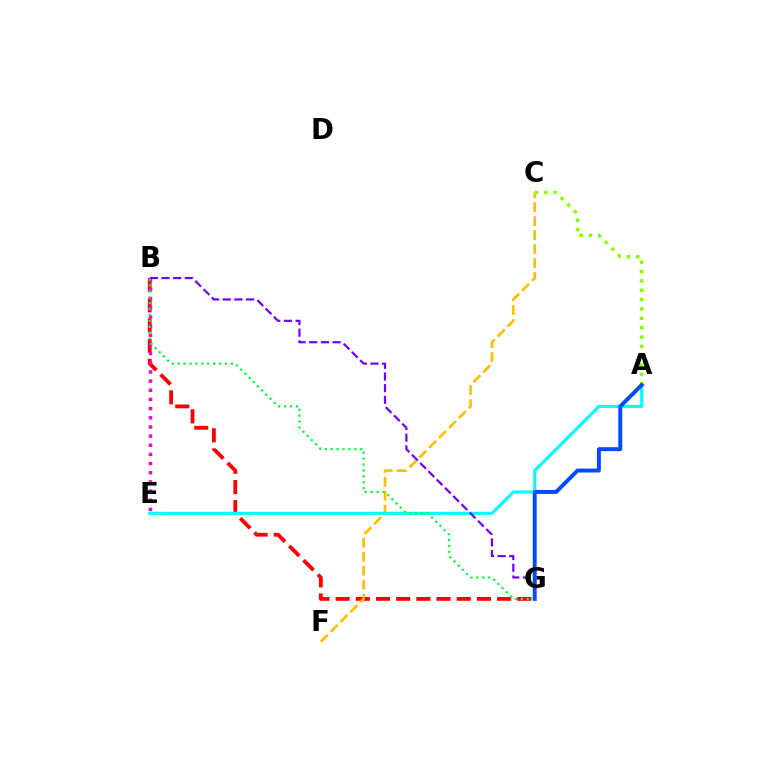{('B', 'G'): [{'color': '#ff0000', 'line_style': 'dashed', 'thickness': 2.74}, {'color': '#7200ff', 'line_style': 'dashed', 'thickness': 1.59}, {'color': '#00ff39', 'line_style': 'dotted', 'thickness': 1.61}], ('C', 'F'): [{'color': '#ffbd00', 'line_style': 'dashed', 'thickness': 1.9}], ('B', 'E'): [{'color': '#ff00cf', 'line_style': 'dotted', 'thickness': 2.49}], ('A', 'C'): [{'color': '#84ff00', 'line_style': 'dotted', 'thickness': 2.54}], ('A', 'E'): [{'color': '#00fff6', 'line_style': 'solid', 'thickness': 2.22}], ('A', 'G'): [{'color': '#004bff', 'line_style': 'solid', 'thickness': 2.83}]}